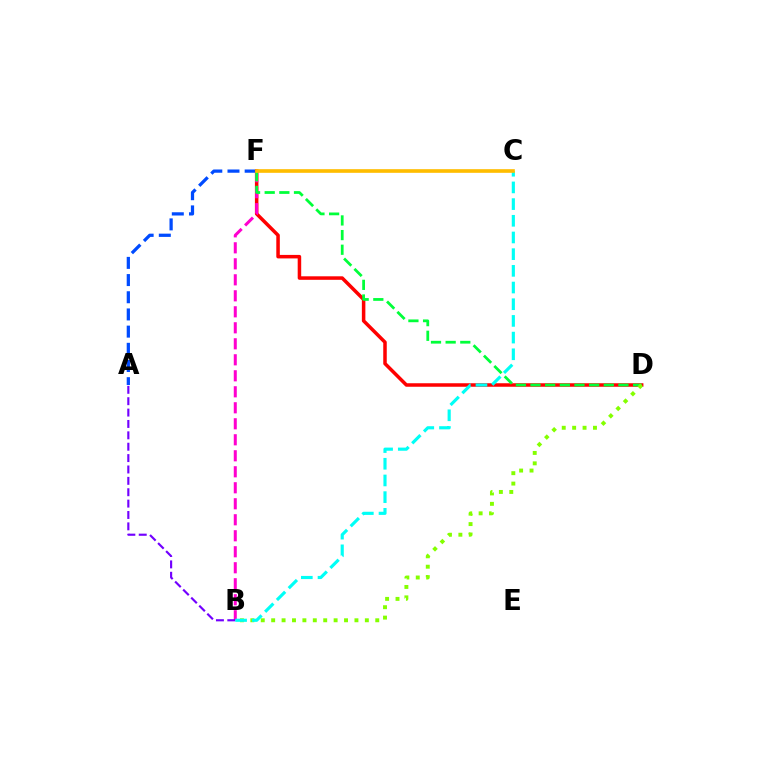{('A', 'F'): [{'color': '#004bff', 'line_style': 'dashed', 'thickness': 2.33}], ('D', 'F'): [{'color': '#ff0000', 'line_style': 'solid', 'thickness': 2.53}, {'color': '#00ff39', 'line_style': 'dashed', 'thickness': 1.99}], ('B', 'F'): [{'color': '#ff00cf', 'line_style': 'dashed', 'thickness': 2.17}], ('A', 'B'): [{'color': '#7200ff', 'line_style': 'dashed', 'thickness': 1.55}], ('B', 'D'): [{'color': '#84ff00', 'line_style': 'dotted', 'thickness': 2.83}], ('B', 'C'): [{'color': '#00fff6', 'line_style': 'dashed', 'thickness': 2.27}], ('C', 'F'): [{'color': '#ffbd00', 'line_style': 'solid', 'thickness': 2.63}]}